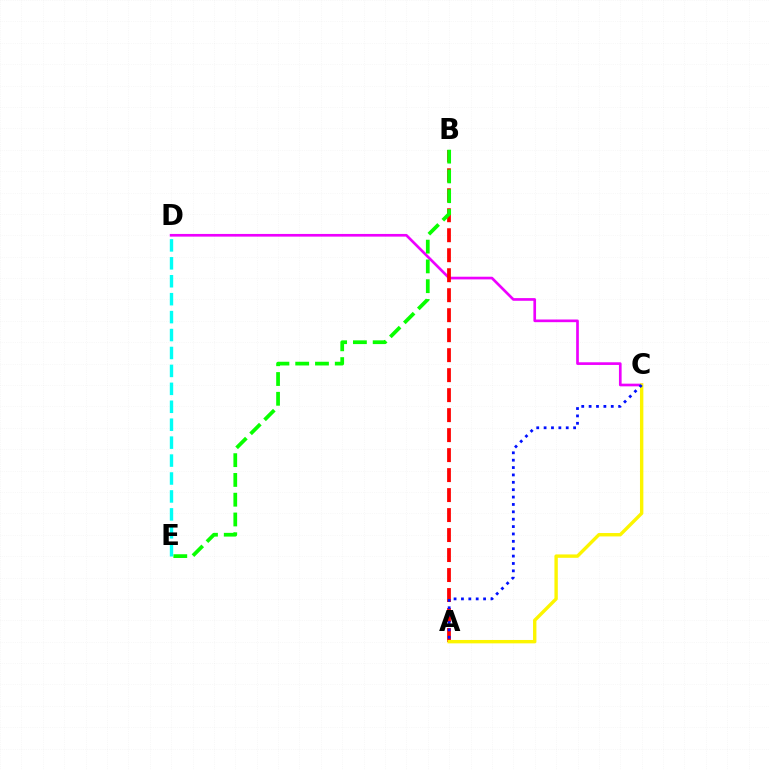{('C', 'D'): [{'color': '#ee00ff', 'line_style': 'solid', 'thickness': 1.93}], ('A', 'B'): [{'color': '#ff0000', 'line_style': 'dashed', 'thickness': 2.72}], ('A', 'C'): [{'color': '#fcf500', 'line_style': 'solid', 'thickness': 2.44}, {'color': '#0010ff', 'line_style': 'dotted', 'thickness': 2.0}], ('B', 'E'): [{'color': '#08ff00', 'line_style': 'dashed', 'thickness': 2.69}], ('D', 'E'): [{'color': '#00fff6', 'line_style': 'dashed', 'thickness': 2.44}]}